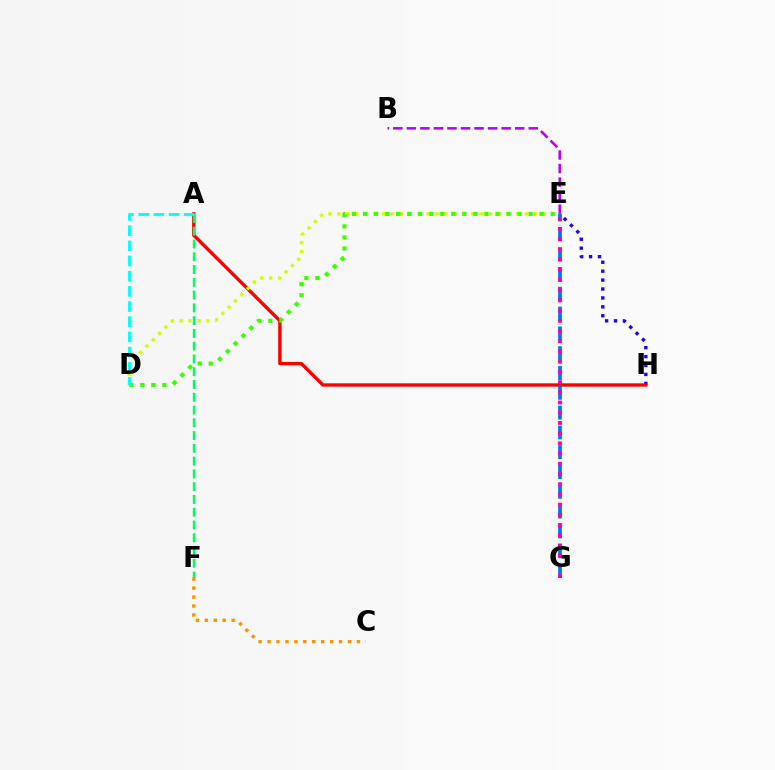{('E', 'H'): [{'color': '#2500ff', 'line_style': 'dotted', 'thickness': 2.42}], ('A', 'H'): [{'color': '#ff0000', 'line_style': 'solid', 'thickness': 2.41}], ('C', 'F'): [{'color': '#ff9400', 'line_style': 'dotted', 'thickness': 2.43}], ('B', 'E'): [{'color': '#b900ff', 'line_style': 'dashed', 'thickness': 1.84}], ('E', 'G'): [{'color': '#0074ff', 'line_style': 'dashed', 'thickness': 2.69}, {'color': '#ff00ac', 'line_style': 'dotted', 'thickness': 2.77}], ('D', 'E'): [{'color': '#d1ff00', 'line_style': 'dotted', 'thickness': 2.43}, {'color': '#3dff00', 'line_style': 'dotted', 'thickness': 3.0}], ('A', 'F'): [{'color': '#00ff5c', 'line_style': 'dashed', 'thickness': 1.74}], ('A', 'D'): [{'color': '#00fff6', 'line_style': 'dashed', 'thickness': 2.06}]}